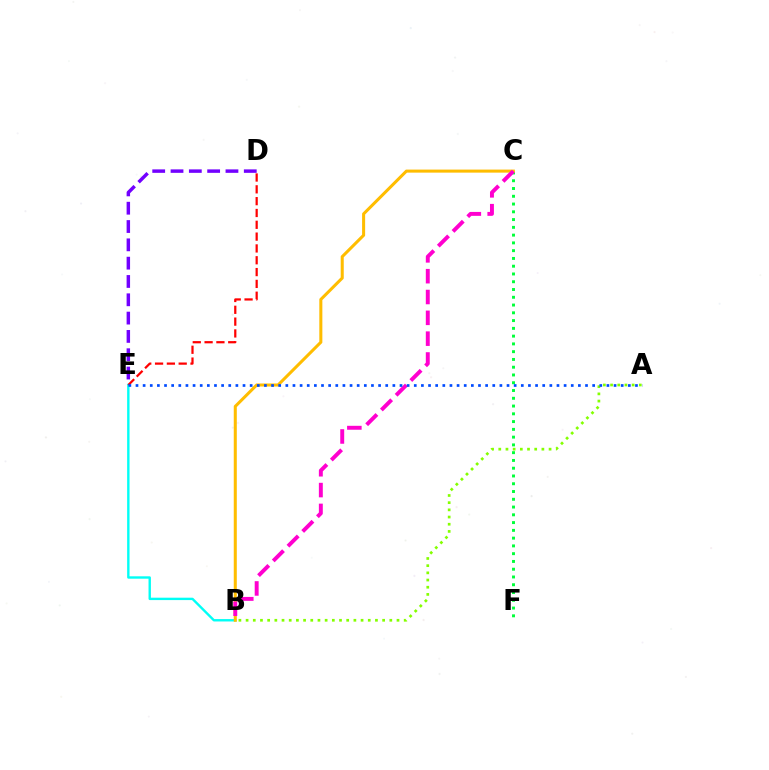{('A', 'B'): [{'color': '#84ff00', 'line_style': 'dotted', 'thickness': 1.95}], ('D', 'E'): [{'color': '#7200ff', 'line_style': 'dashed', 'thickness': 2.49}, {'color': '#ff0000', 'line_style': 'dashed', 'thickness': 1.61}], ('B', 'E'): [{'color': '#00fff6', 'line_style': 'solid', 'thickness': 1.72}], ('C', 'F'): [{'color': '#00ff39', 'line_style': 'dotted', 'thickness': 2.11}], ('B', 'C'): [{'color': '#ffbd00', 'line_style': 'solid', 'thickness': 2.19}, {'color': '#ff00cf', 'line_style': 'dashed', 'thickness': 2.83}], ('A', 'E'): [{'color': '#004bff', 'line_style': 'dotted', 'thickness': 1.94}]}